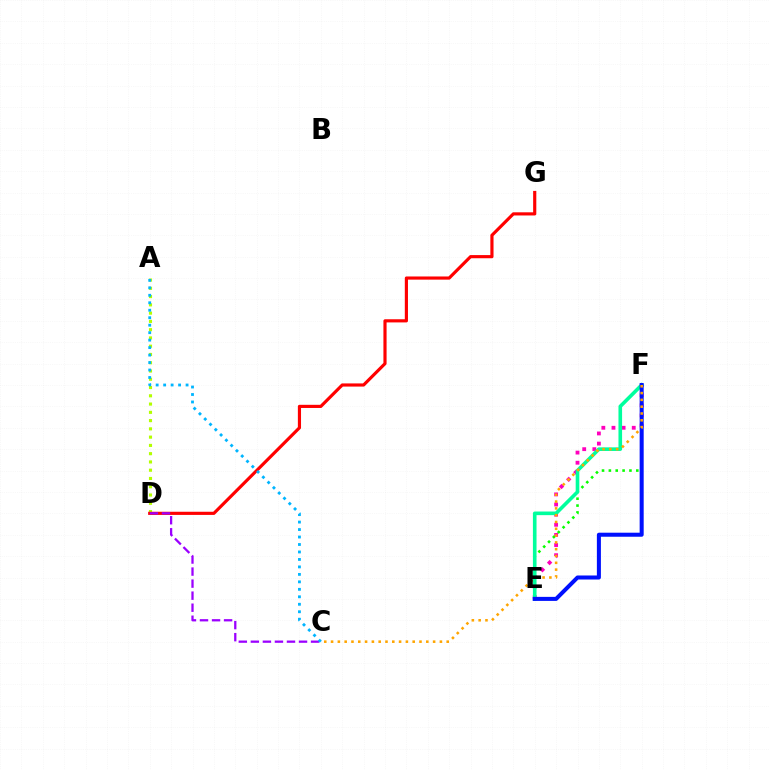{('A', 'D'): [{'color': '#b3ff00', 'line_style': 'dotted', 'thickness': 2.25}], ('E', 'F'): [{'color': '#ff00bd', 'line_style': 'dotted', 'thickness': 2.75}, {'color': '#08ff00', 'line_style': 'dotted', 'thickness': 1.86}, {'color': '#00ff9d', 'line_style': 'solid', 'thickness': 2.61}, {'color': '#0010ff', 'line_style': 'solid', 'thickness': 2.91}], ('D', 'G'): [{'color': '#ff0000', 'line_style': 'solid', 'thickness': 2.28}], ('C', 'D'): [{'color': '#9b00ff', 'line_style': 'dashed', 'thickness': 1.64}], ('A', 'C'): [{'color': '#00b5ff', 'line_style': 'dotted', 'thickness': 2.03}], ('C', 'F'): [{'color': '#ffa500', 'line_style': 'dotted', 'thickness': 1.85}]}